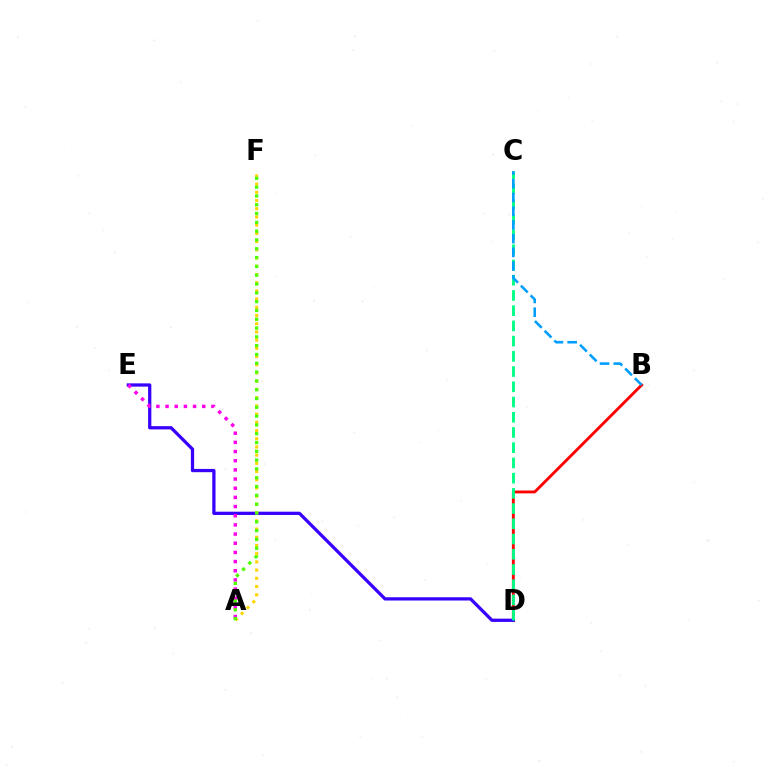{('B', 'D'): [{'color': '#ff0000', 'line_style': 'solid', 'thickness': 2.06}], ('D', 'E'): [{'color': '#3700ff', 'line_style': 'solid', 'thickness': 2.34}], ('A', 'F'): [{'color': '#ffd500', 'line_style': 'dotted', 'thickness': 2.23}, {'color': '#4fff00', 'line_style': 'dotted', 'thickness': 2.39}], ('C', 'D'): [{'color': '#00ff86', 'line_style': 'dashed', 'thickness': 2.07}], ('B', 'C'): [{'color': '#009eff', 'line_style': 'dashed', 'thickness': 1.87}], ('A', 'E'): [{'color': '#ff00ed', 'line_style': 'dotted', 'thickness': 2.49}]}